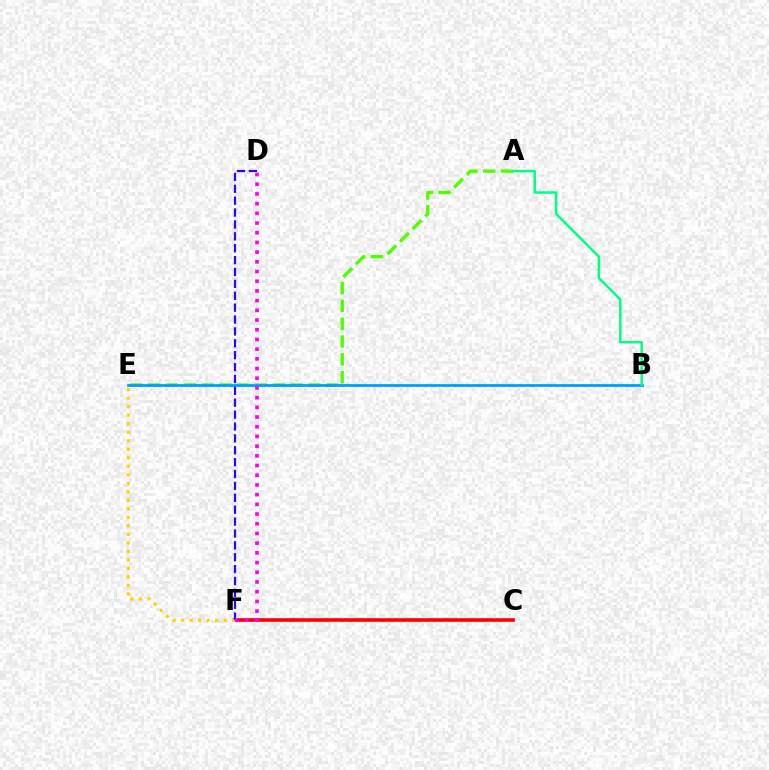{('C', 'F'): [{'color': '#ff0000', 'line_style': 'solid', 'thickness': 2.61}], ('A', 'E'): [{'color': '#4fff00', 'line_style': 'dashed', 'thickness': 2.42}], ('E', 'F'): [{'color': '#ffd500', 'line_style': 'dotted', 'thickness': 2.31}], ('B', 'E'): [{'color': '#009eff', 'line_style': 'solid', 'thickness': 1.99}], ('D', 'F'): [{'color': '#3700ff', 'line_style': 'dashed', 'thickness': 1.61}, {'color': '#ff00ed', 'line_style': 'dotted', 'thickness': 2.64}], ('A', 'B'): [{'color': '#00ff86', 'line_style': 'solid', 'thickness': 1.77}]}